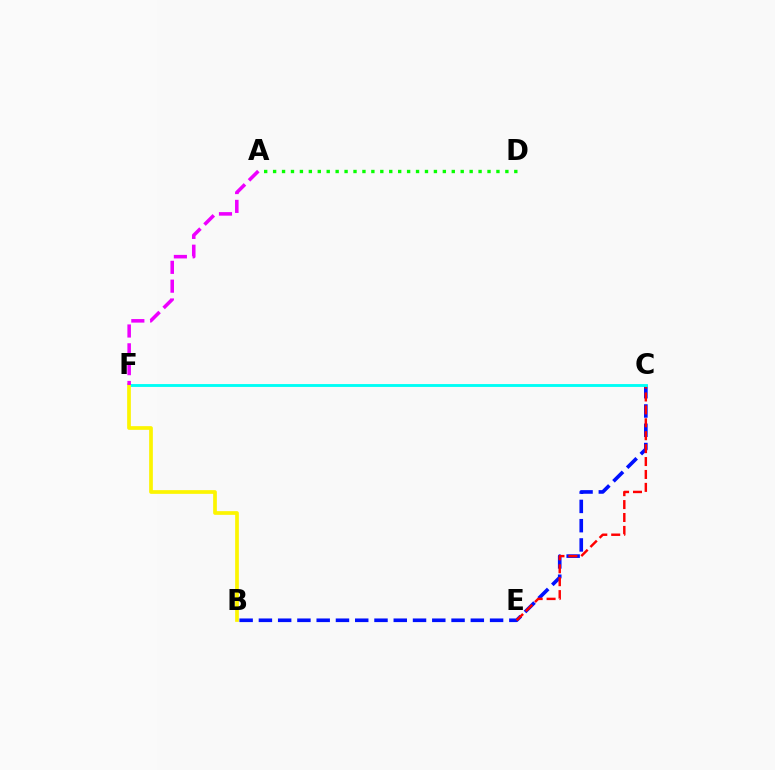{('B', 'C'): [{'color': '#0010ff', 'line_style': 'dashed', 'thickness': 2.62}], ('C', 'E'): [{'color': '#ff0000', 'line_style': 'dashed', 'thickness': 1.75}], ('A', 'D'): [{'color': '#08ff00', 'line_style': 'dotted', 'thickness': 2.43}], ('C', 'F'): [{'color': '#00fff6', 'line_style': 'solid', 'thickness': 2.06}], ('B', 'F'): [{'color': '#fcf500', 'line_style': 'solid', 'thickness': 2.66}], ('A', 'F'): [{'color': '#ee00ff', 'line_style': 'dashed', 'thickness': 2.56}]}